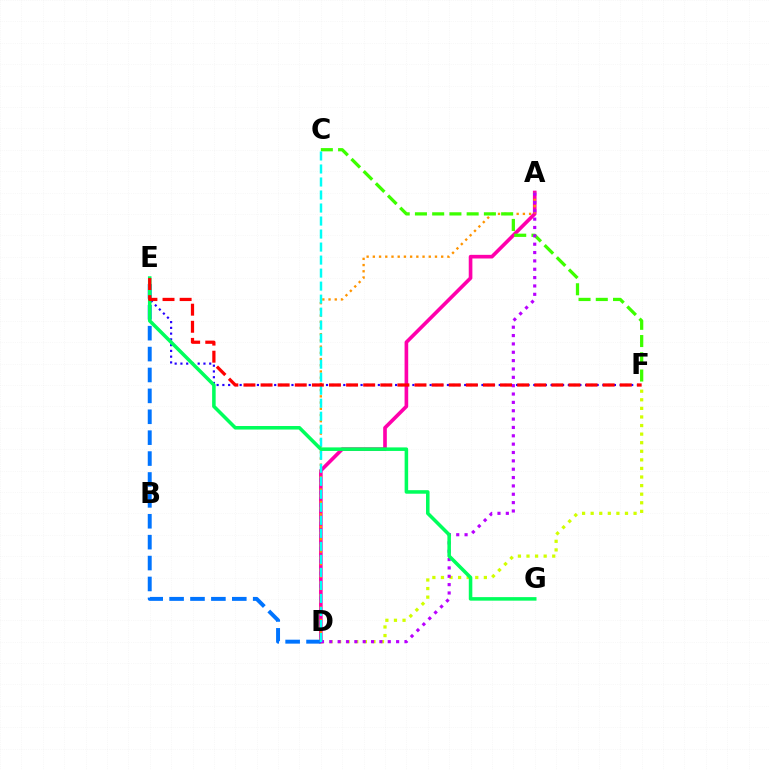{('A', 'D'): [{'color': '#ff00ac', 'line_style': 'solid', 'thickness': 2.62}, {'color': '#ff9400', 'line_style': 'dotted', 'thickness': 1.69}, {'color': '#b900ff', 'line_style': 'dotted', 'thickness': 2.27}], ('D', 'F'): [{'color': '#d1ff00', 'line_style': 'dotted', 'thickness': 2.33}], ('D', 'E'): [{'color': '#0074ff', 'line_style': 'dashed', 'thickness': 2.84}], ('E', 'F'): [{'color': '#2500ff', 'line_style': 'dotted', 'thickness': 1.56}, {'color': '#ff0000', 'line_style': 'dashed', 'thickness': 2.32}], ('C', 'F'): [{'color': '#3dff00', 'line_style': 'dashed', 'thickness': 2.34}], ('C', 'D'): [{'color': '#00fff6', 'line_style': 'dashed', 'thickness': 1.77}], ('E', 'G'): [{'color': '#00ff5c', 'line_style': 'solid', 'thickness': 2.55}]}